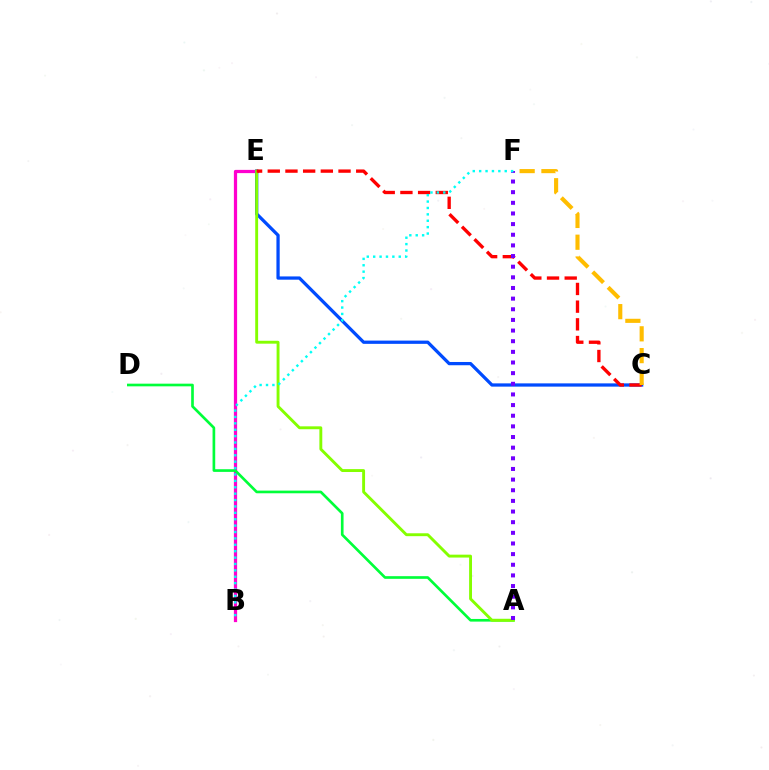{('B', 'E'): [{'color': '#ff00cf', 'line_style': 'solid', 'thickness': 2.33}], ('C', 'E'): [{'color': '#004bff', 'line_style': 'solid', 'thickness': 2.35}, {'color': '#ff0000', 'line_style': 'dashed', 'thickness': 2.4}], ('A', 'D'): [{'color': '#00ff39', 'line_style': 'solid', 'thickness': 1.92}], ('A', 'E'): [{'color': '#84ff00', 'line_style': 'solid', 'thickness': 2.08}], ('A', 'F'): [{'color': '#7200ff', 'line_style': 'dotted', 'thickness': 2.89}], ('C', 'F'): [{'color': '#ffbd00', 'line_style': 'dashed', 'thickness': 2.96}], ('B', 'F'): [{'color': '#00fff6', 'line_style': 'dotted', 'thickness': 1.74}]}